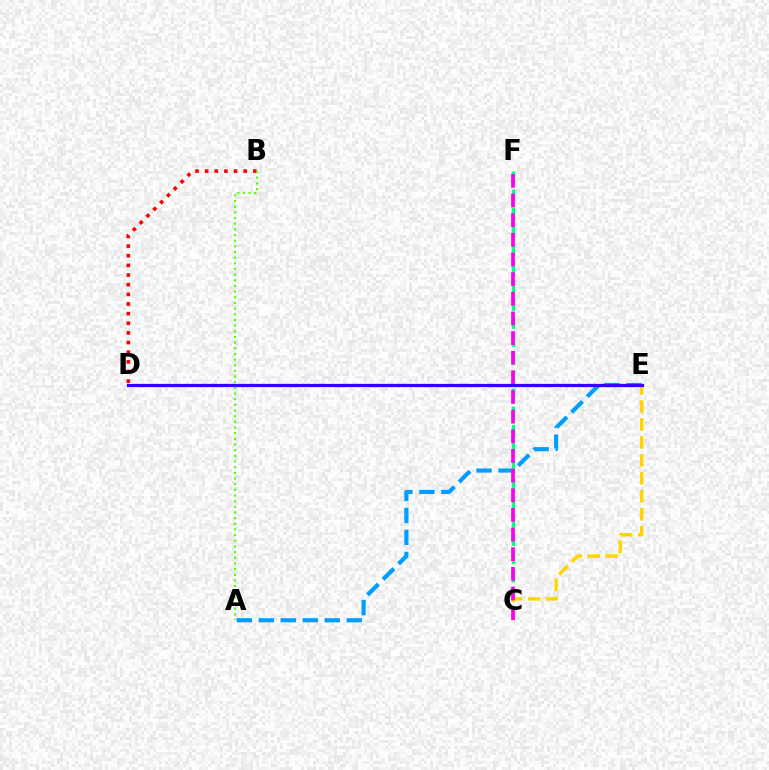{('B', 'D'): [{'color': '#ff0000', 'line_style': 'dotted', 'thickness': 2.62}], ('A', 'E'): [{'color': '#009eff', 'line_style': 'dashed', 'thickness': 2.99}], ('C', 'F'): [{'color': '#00ff86', 'line_style': 'dashed', 'thickness': 2.46}, {'color': '#ff00ed', 'line_style': 'dashed', 'thickness': 2.67}], ('C', 'E'): [{'color': '#ffd500', 'line_style': 'dashed', 'thickness': 2.44}], ('D', 'E'): [{'color': '#3700ff', 'line_style': 'solid', 'thickness': 2.33}], ('A', 'B'): [{'color': '#4fff00', 'line_style': 'dotted', 'thickness': 1.54}]}